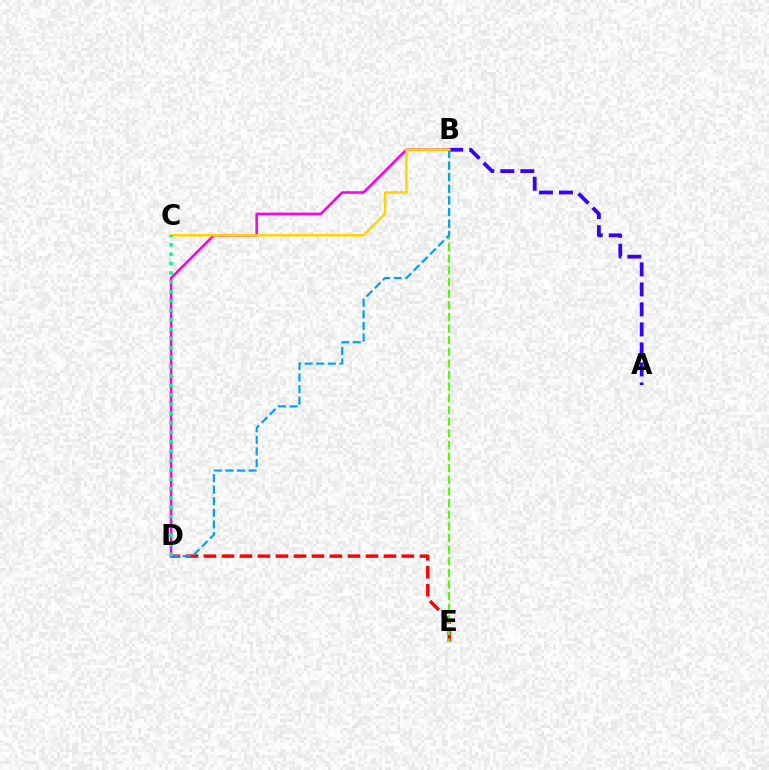{('D', 'E'): [{'color': '#ff0000', 'line_style': 'dashed', 'thickness': 2.44}], ('B', 'E'): [{'color': '#4fff00', 'line_style': 'dashed', 'thickness': 1.58}], ('A', 'B'): [{'color': '#3700ff', 'line_style': 'dashed', 'thickness': 2.72}], ('B', 'D'): [{'color': '#ff00ed', 'line_style': 'solid', 'thickness': 1.87}, {'color': '#009eff', 'line_style': 'dashed', 'thickness': 1.57}], ('B', 'C'): [{'color': '#ffd500', 'line_style': 'solid', 'thickness': 1.8}], ('C', 'D'): [{'color': '#00ff86', 'line_style': 'dotted', 'thickness': 2.55}]}